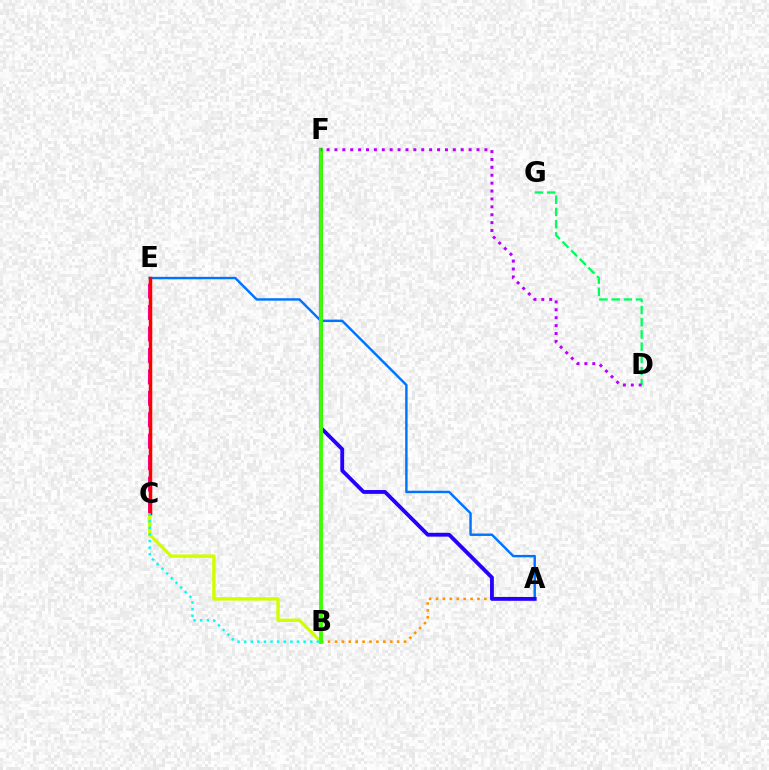{('B', 'C'): [{'color': '#d1ff00', 'line_style': 'solid', 'thickness': 2.46}, {'color': '#00fff6', 'line_style': 'dotted', 'thickness': 1.79}], ('C', 'E'): [{'color': '#ff00ac', 'line_style': 'dashed', 'thickness': 2.91}, {'color': '#ff0000', 'line_style': 'solid', 'thickness': 2.51}], ('A', 'E'): [{'color': '#0074ff', 'line_style': 'solid', 'thickness': 1.75}], ('A', 'B'): [{'color': '#ff9400', 'line_style': 'dotted', 'thickness': 1.88}], ('D', 'G'): [{'color': '#00ff5c', 'line_style': 'dashed', 'thickness': 1.66}], ('A', 'F'): [{'color': '#2500ff', 'line_style': 'solid', 'thickness': 2.76}], ('B', 'F'): [{'color': '#3dff00', 'line_style': 'solid', 'thickness': 2.76}], ('D', 'F'): [{'color': '#b900ff', 'line_style': 'dotted', 'thickness': 2.14}]}